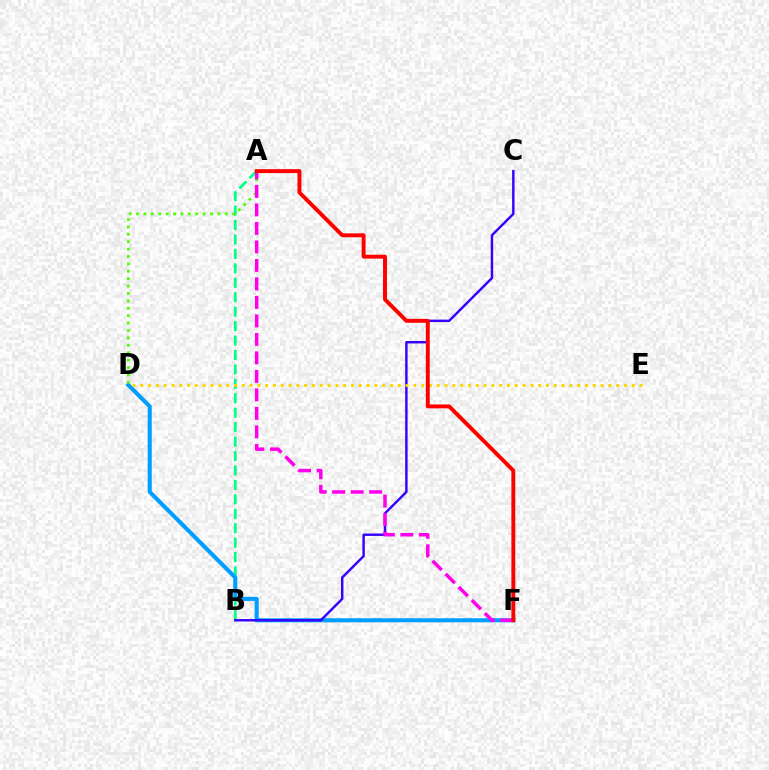{('A', 'B'): [{'color': '#00ff86', 'line_style': 'dashed', 'thickness': 1.96}], ('D', 'F'): [{'color': '#009eff', 'line_style': 'solid', 'thickness': 2.93}], ('B', 'C'): [{'color': '#3700ff', 'line_style': 'solid', 'thickness': 1.76}], ('D', 'E'): [{'color': '#ffd500', 'line_style': 'dotted', 'thickness': 2.12}], ('A', 'D'): [{'color': '#4fff00', 'line_style': 'dotted', 'thickness': 2.01}], ('A', 'F'): [{'color': '#ff00ed', 'line_style': 'dashed', 'thickness': 2.51}, {'color': '#ff0000', 'line_style': 'solid', 'thickness': 2.83}]}